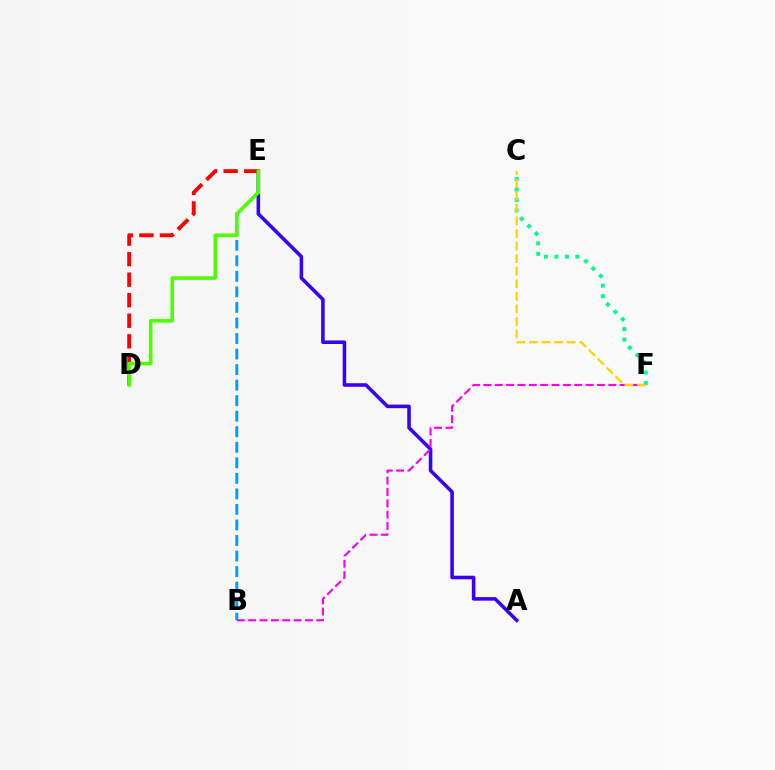{('A', 'E'): [{'color': '#3700ff', 'line_style': 'solid', 'thickness': 2.56}], ('B', 'E'): [{'color': '#009eff', 'line_style': 'dashed', 'thickness': 2.11}], ('D', 'E'): [{'color': '#ff0000', 'line_style': 'dashed', 'thickness': 2.79}, {'color': '#4fff00', 'line_style': 'solid', 'thickness': 2.59}], ('B', 'F'): [{'color': '#ff00ed', 'line_style': 'dashed', 'thickness': 1.54}], ('C', 'F'): [{'color': '#00ff86', 'line_style': 'dotted', 'thickness': 2.85}, {'color': '#ffd500', 'line_style': 'dashed', 'thickness': 1.71}]}